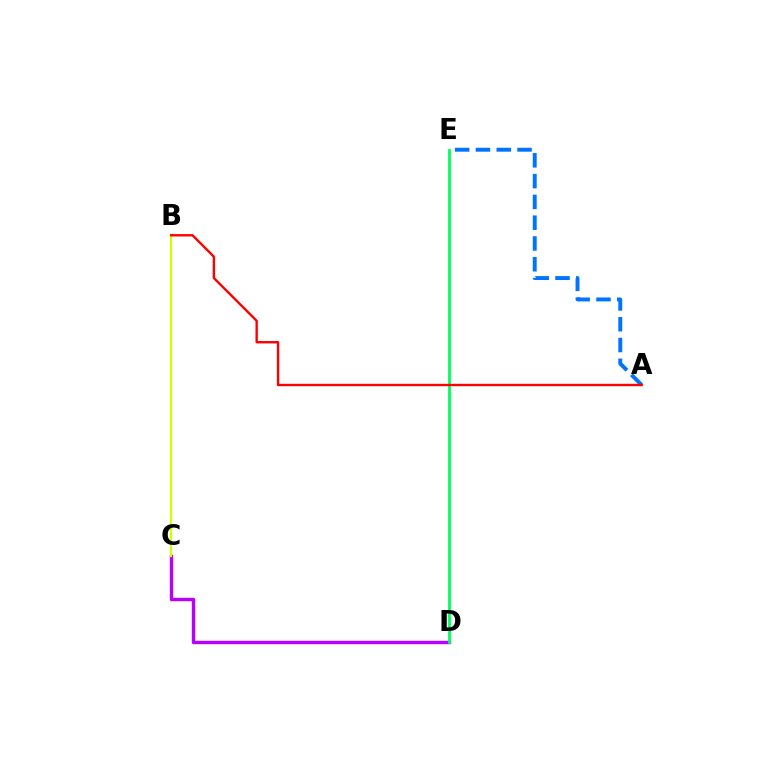{('A', 'E'): [{'color': '#0074ff', 'line_style': 'dashed', 'thickness': 2.82}], ('C', 'D'): [{'color': '#b900ff', 'line_style': 'solid', 'thickness': 2.45}], ('B', 'C'): [{'color': '#d1ff00', 'line_style': 'solid', 'thickness': 1.58}], ('D', 'E'): [{'color': '#00ff5c', 'line_style': 'solid', 'thickness': 2.01}], ('A', 'B'): [{'color': '#ff0000', 'line_style': 'solid', 'thickness': 1.72}]}